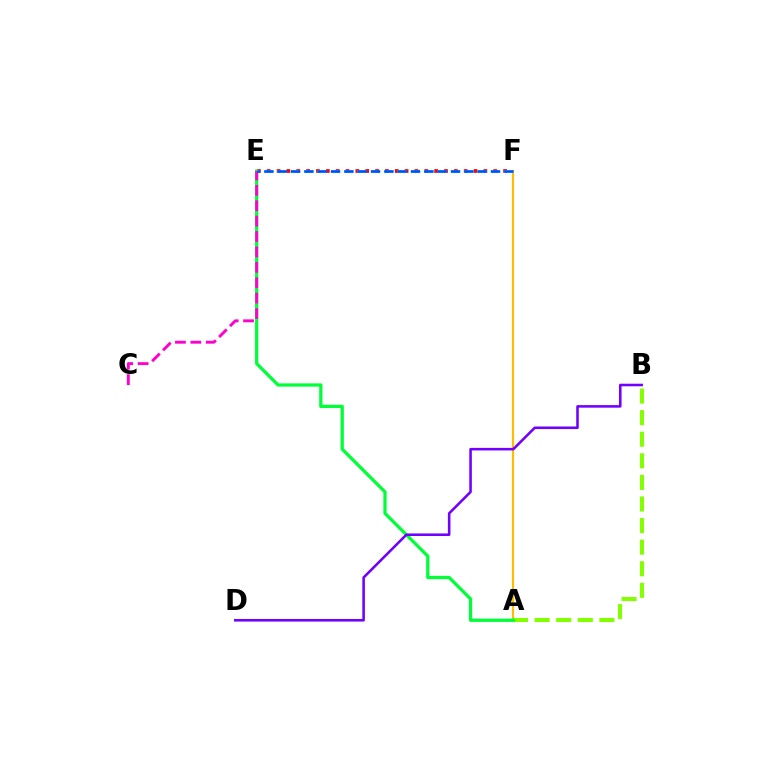{('A', 'F'): [{'color': '#ffbd00', 'line_style': 'solid', 'thickness': 1.54}], ('E', 'F'): [{'color': '#ff0000', 'line_style': 'dotted', 'thickness': 2.68}, {'color': '#00fff6', 'line_style': 'dashed', 'thickness': 1.81}, {'color': '#004bff', 'line_style': 'dashed', 'thickness': 1.81}], ('A', 'B'): [{'color': '#84ff00', 'line_style': 'dashed', 'thickness': 2.93}], ('A', 'E'): [{'color': '#00ff39', 'line_style': 'solid', 'thickness': 2.35}], ('C', 'E'): [{'color': '#ff00cf', 'line_style': 'dashed', 'thickness': 2.09}], ('B', 'D'): [{'color': '#7200ff', 'line_style': 'solid', 'thickness': 1.85}]}